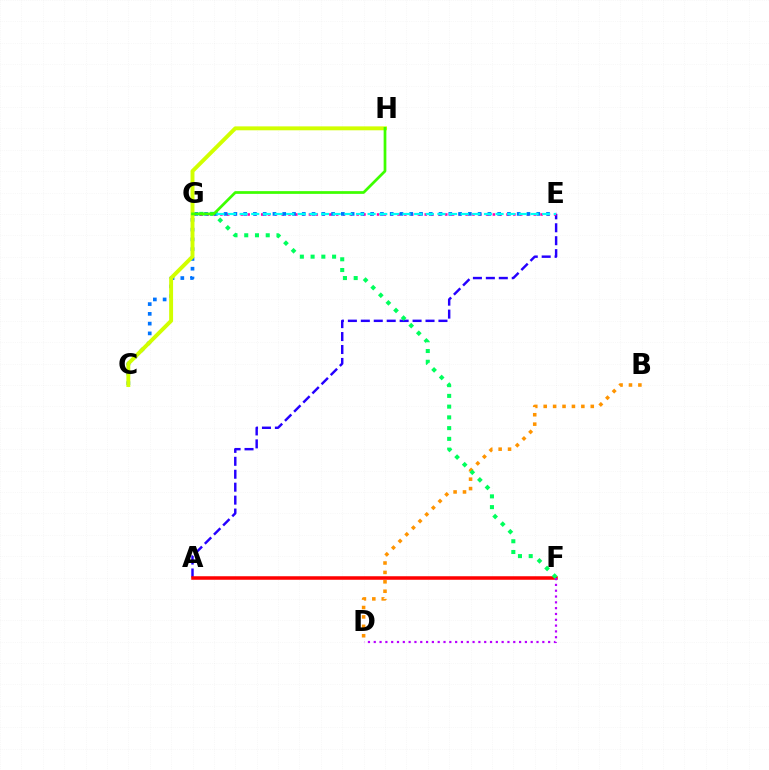{('A', 'E'): [{'color': '#2500ff', 'line_style': 'dashed', 'thickness': 1.76}], ('B', 'D'): [{'color': '#ff9400', 'line_style': 'dotted', 'thickness': 2.56}], ('A', 'F'): [{'color': '#ff0000', 'line_style': 'solid', 'thickness': 2.53}], ('F', 'G'): [{'color': '#00ff5c', 'line_style': 'dotted', 'thickness': 2.92}], ('E', 'G'): [{'color': '#ff00ac', 'line_style': 'dotted', 'thickness': 1.85}, {'color': '#00fff6', 'line_style': 'dashed', 'thickness': 1.58}], ('C', 'E'): [{'color': '#0074ff', 'line_style': 'dotted', 'thickness': 2.65}], ('C', 'H'): [{'color': '#d1ff00', 'line_style': 'solid', 'thickness': 2.82}], ('G', 'H'): [{'color': '#3dff00', 'line_style': 'solid', 'thickness': 1.97}], ('D', 'F'): [{'color': '#b900ff', 'line_style': 'dotted', 'thickness': 1.58}]}